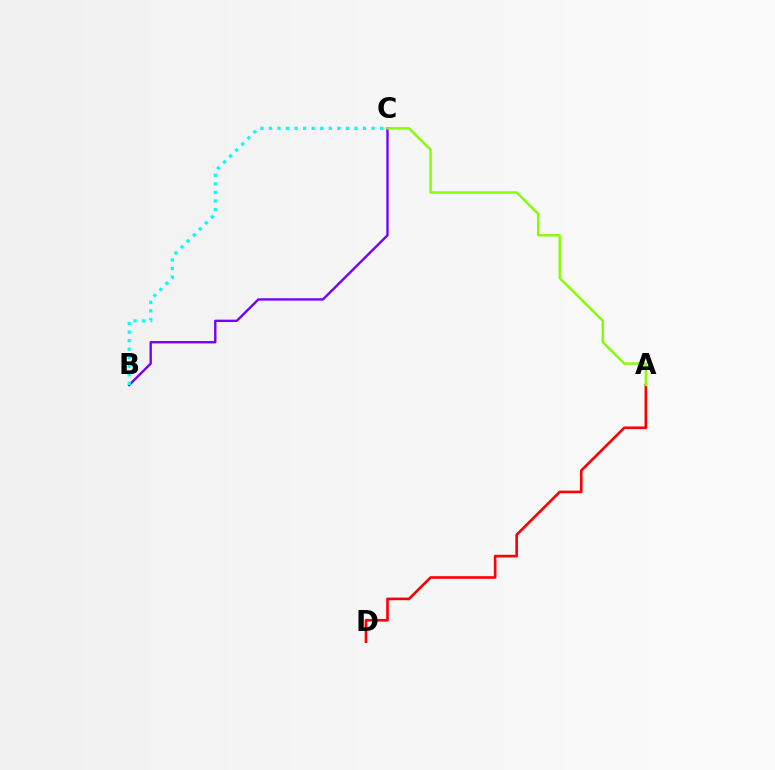{('A', 'D'): [{'color': '#ff0000', 'line_style': 'solid', 'thickness': 1.9}], ('B', 'C'): [{'color': '#7200ff', 'line_style': 'solid', 'thickness': 1.7}, {'color': '#00fff6', 'line_style': 'dotted', 'thickness': 2.32}], ('A', 'C'): [{'color': '#84ff00', 'line_style': 'solid', 'thickness': 1.75}]}